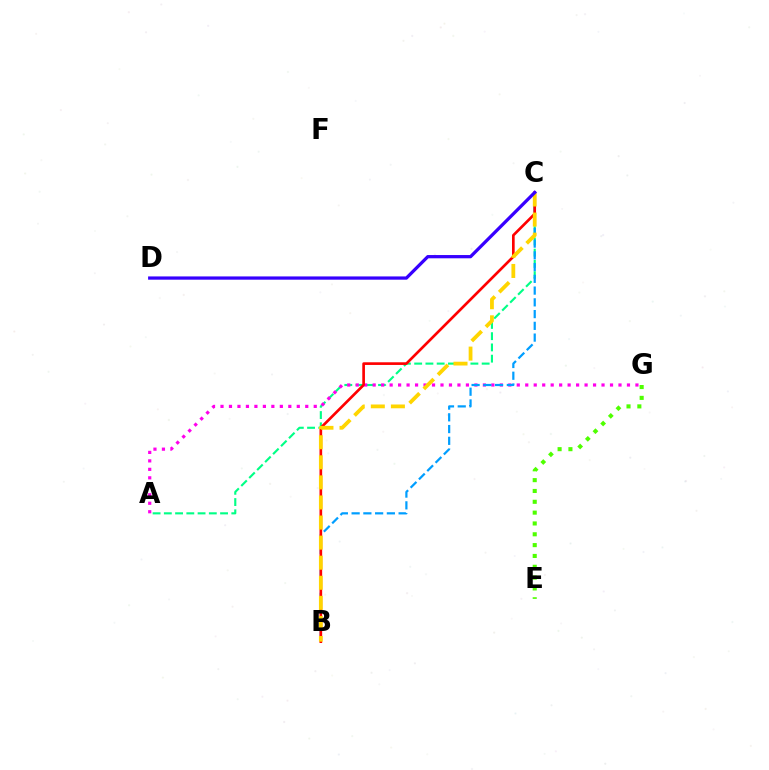{('A', 'C'): [{'color': '#00ff86', 'line_style': 'dashed', 'thickness': 1.53}], ('A', 'G'): [{'color': '#ff00ed', 'line_style': 'dotted', 'thickness': 2.3}], ('B', 'C'): [{'color': '#009eff', 'line_style': 'dashed', 'thickness': 1.6}, {'color': '#ff0000', 'line_style': 'solid', 'thickness': 1.92}, {'color': '#ffd500', 'line_style': 'dashed', 'thickness': 2.73}], ('E', 'G'): [{'color': '#4fff00', 'line_style': 'dotted', 'thickness': 2.94}], ('C', 'D'): [{'color': '#3700ff', 'line_style': 'solid', 'thickness': 2.34}]}